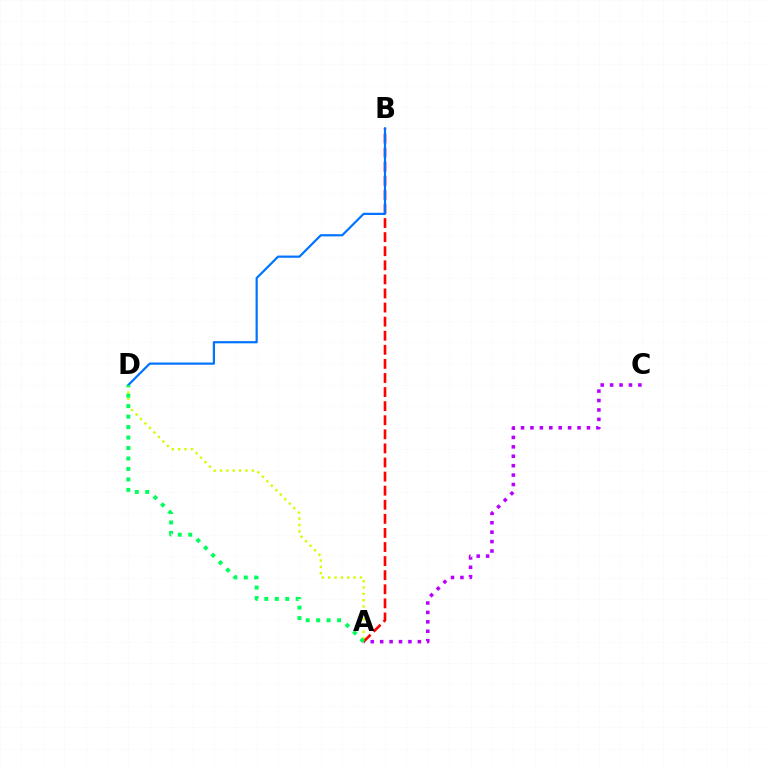{('A', 'D'): [{'color': '#d1ff00', 'line_style': 'dotted', 'thickness': 1.72}, {'color': '#00ff5c', 'line_style': 'dotted', 'thickness': 2.84}], ('A', 'C'): [{'color': '#b900ff', 'line_style': 'dotted', 'thickness': 2.56}], ('A', 'B'): [{'color': '#ff0000', 'line_style': 'dashed', 'thickness': 1.91}], ('B', 'D'): [{'color': '#0074ff', 'line_style': 'solid', 'thickness': 1.59}]}